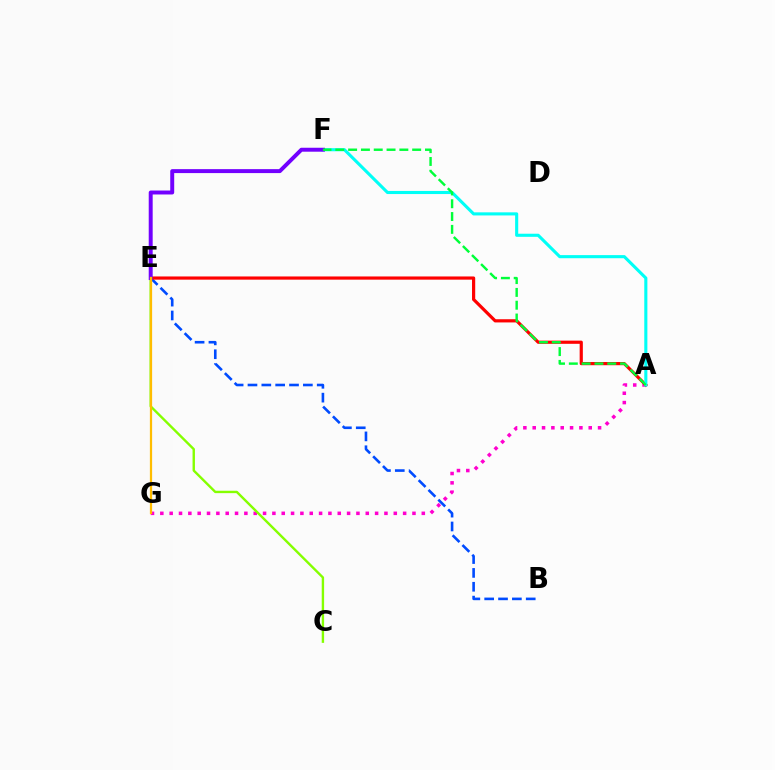{('B', 'E'): [{'color': '#004bff', 'line_style': 'dashed', 'thickness': 1.88}], ('A', 'G'): [{'color': '#ff00cf', 'line_style': 'dotted', 'thickness': 2.54}], ('C', 'E'): [{'color': '#84ff00', 'line_style': 'solid', 'thickness': 1.72}], ('A', 'E'): [{'color': '#ff0000', 'line_style': 'solid', 'thickness': 2.3}], ('A', 'F'): [{'color': '#00fff6', 'line_style': 'solid', 'thickness': 2.23}, {'color': '#00ff39', 'line_style': 'dashed', 'thickness': 1.74}], ('E', 'F'): [{'color': '#7200ff', 'line_style': 'solid', 'thickness': 2.85}], ('E', 'G'): [{'color': '#ffbd00', 'line_style': 'solid', 'thickness': 1.61}]}